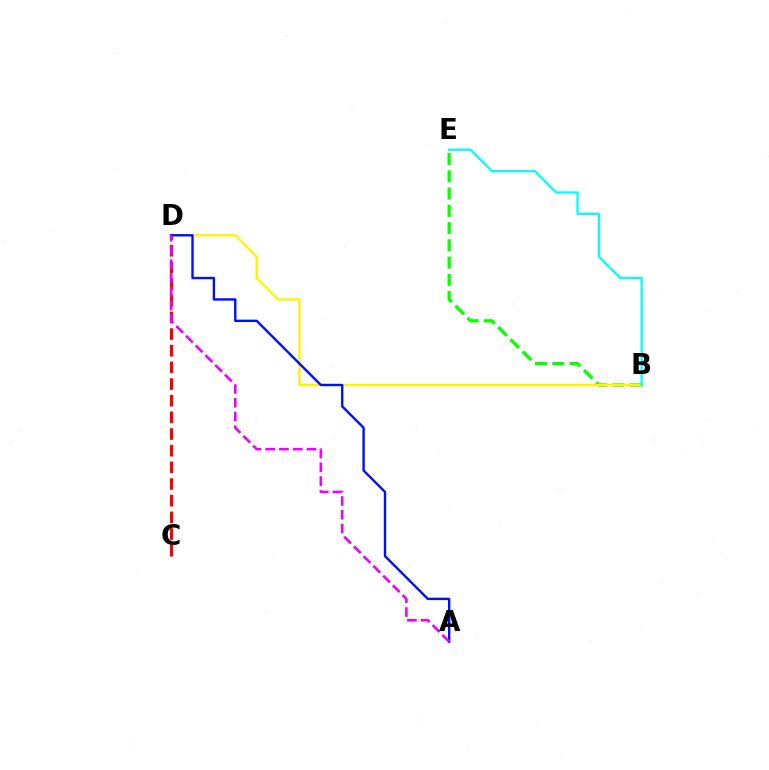{('B', 'E'): [{'color': '#08ff00', 'line_style': 'dashed', 'thickness': 2.34}, {'color': '#00fff6', 'line_style': 'solid', 'thickness': 1.63}], ('B', 'D'): [{'color': '#fcf500', 'line_style': 'solid', 'thickness': 1.68}], ('C', 'D'): [{'color': '#ff0000', 'line_style': 'dashed', 'thickness': 2.26}], ('A', 'D'): [{'color': '#0010ff', 'line_style': 'solid', 'thickness': 1.72}, {'color': '#ee00ff', 'line_style': 'dashed', 'thickness': 1.87}]}